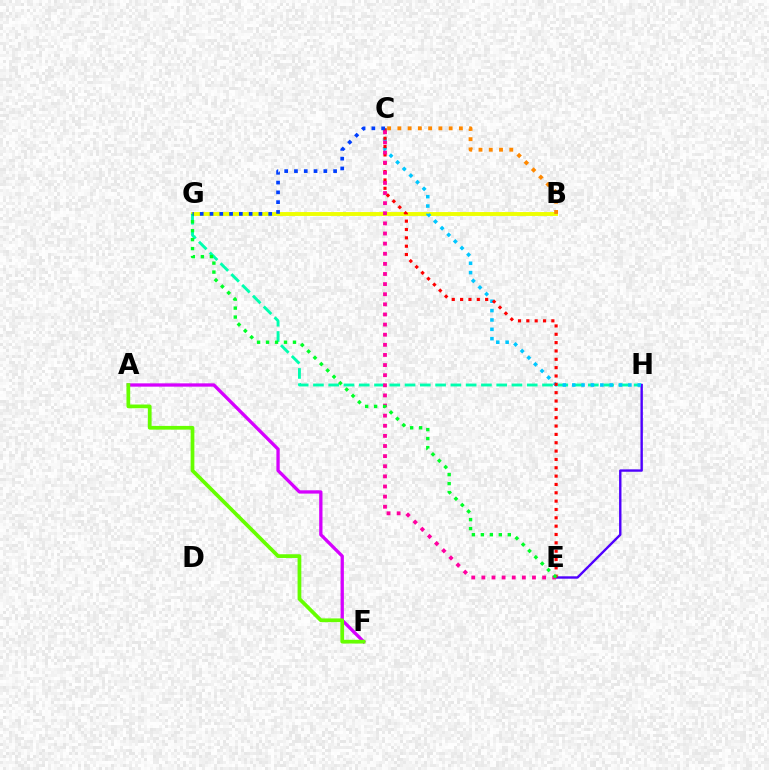{('B', 'G'): [{'color': '#eeff00', 'line_style': 'solid', 'thickness': 2.8}], ('G', 'H'): [{'color': '#00ffaf', 'line_style': 'dashed', 'thickness': 2.07}], ('E', 'H'): [{'color': '#4f00ff', 'line_style': 'solid', 'thickness': 1.72}], ('C', 'H'): [{'color': '#00c7ff', 'line_style': 'dotted', 'thickness': 2.54}], ('A', 'F'): [{'color': '#d600ff', 'line_style': 'solid', 'thickness': 2.38}, {'color': '#66ff00', 'line_style': 'solid', 'thickness': 2.69}], ('C', 'E'): [{'color': '#ff0000', 'line_style': 'dotted', 'thickness': 2.27}, {'color': '#ff00a0', 'line_style': 'dotted', 'thickness': 2.75}], ('C', 'G'): [{'color': '#003fff', 'line_style': 'dotted', 'thickness': 2.66}], ('B', 'C'): [{'color': '#ff8800', 'line_style': 'dotted', 'thickness': 2.79}], ('E', 'G'): [{'color': '#00ff27', 'line_style': 'dotted', 'thickness': 2.44}]}